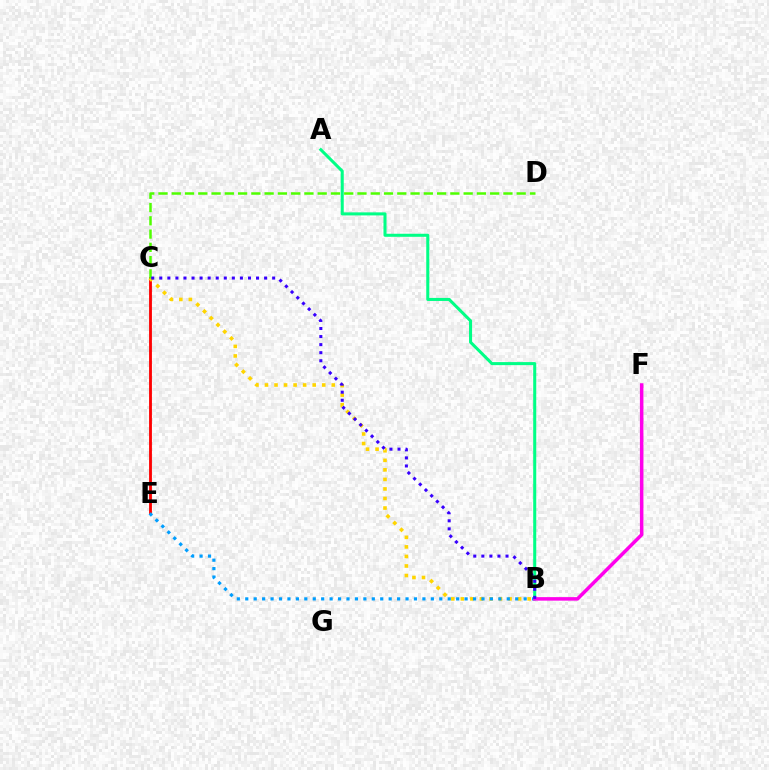{('C', 'E'): [{'color': '#ff0000', 'line_style': 'solid', 'thickness': 2.04}], ('B', 'C'): [{'color': '#ffd500', 'line_style': 'dotted', 'thickness': 2.59}, {'color': '#3700ff', 'line_style': 'dotted', 'thickness': 2.19}], ('A', 'B'): [{'color': '#00ff86', 'line_style': 'solid', 'thickness': 2.19}], ('B', 'E'): [{'color': '#009eff', 'line_style': 'dotted', 'thickness': 2.29}], ('C', 'D'): [{'color': '#4fff00', 'line_style': 'dashed', 'thickness': 1.8}], ('B', 'F'): [{'color': '#ff00ed', 'line_style': 'solid', 'thickness': 2.53}]}